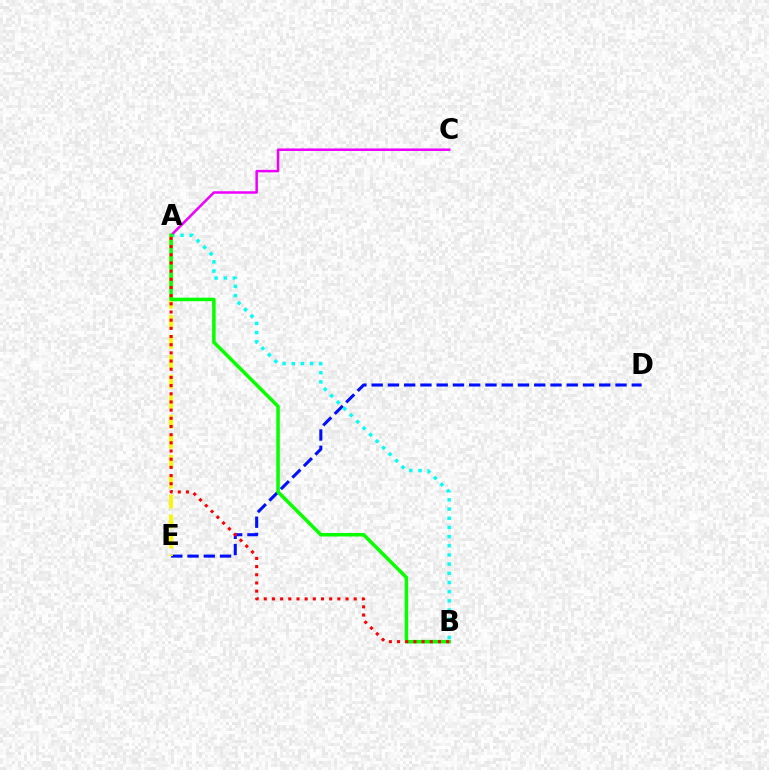{('D', 'E'): [{'color': '#0010ff', 'line_style': 'dashed', 'thickness': 2.21}], ('A', 'B'): [{'color': '#00fff6', 'line_style': 'dotted', 'thickness': 2.49}, {'color': '#08ff00', 'line_style': 'solid', 'thickness': 2.54}, {'color': '#ff0000', 'line_style': 'dotted', 'thickness': 2.22}], ('A', 'C'): [{'color': '#ee00ff', 'line_style': 'solid', 'thickness': 1.81}], ('A', 'E'): [{'color': '#fcf500', 'line_style': 'dashed', 'thickness': 2.71}]}